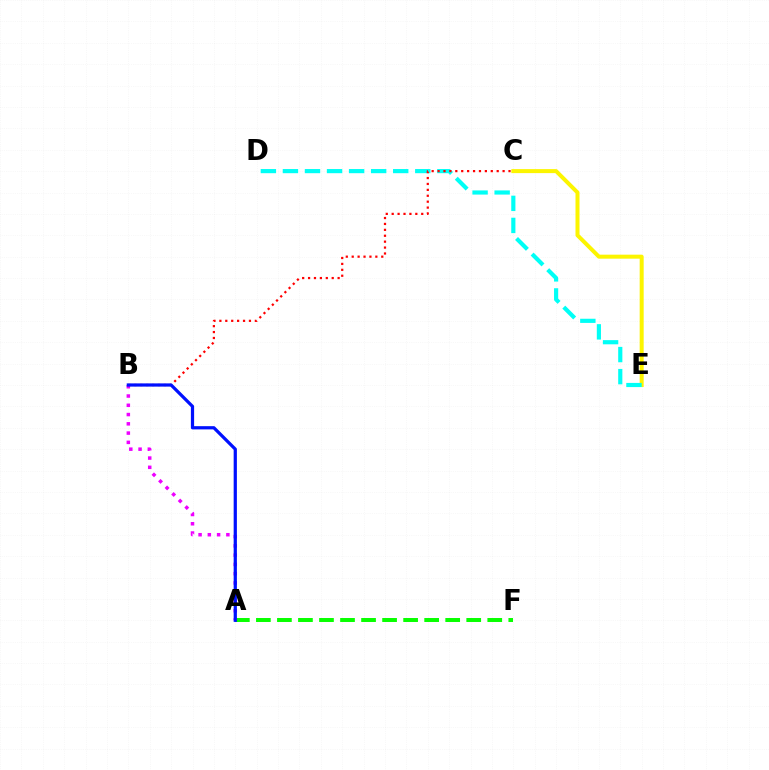{('A', 'F'): [{'color': '#08ff00', 'line_style': 'dashed', 'thickness': 2.86}], ('C', 'E'): [{'color': '#fcf500', 'line_style': 'solid', 'thickness': 2.88}], ('D', 'E'): [{'color': '#00fff6', 'line_style': 'dashed', 'thickness': 3.0}], ('B', 'C'): [{'color': '#ff0000', 'line_style': 'dotted', 'thickness': 1.61}], ('A', 'B'): [{'color': '#ee00ff', 'line_style': 'dotted', 'thickness': 2.52}, {'color': '#0010ff', 'line_style': 'solid', 'thickness': 2.32}]}